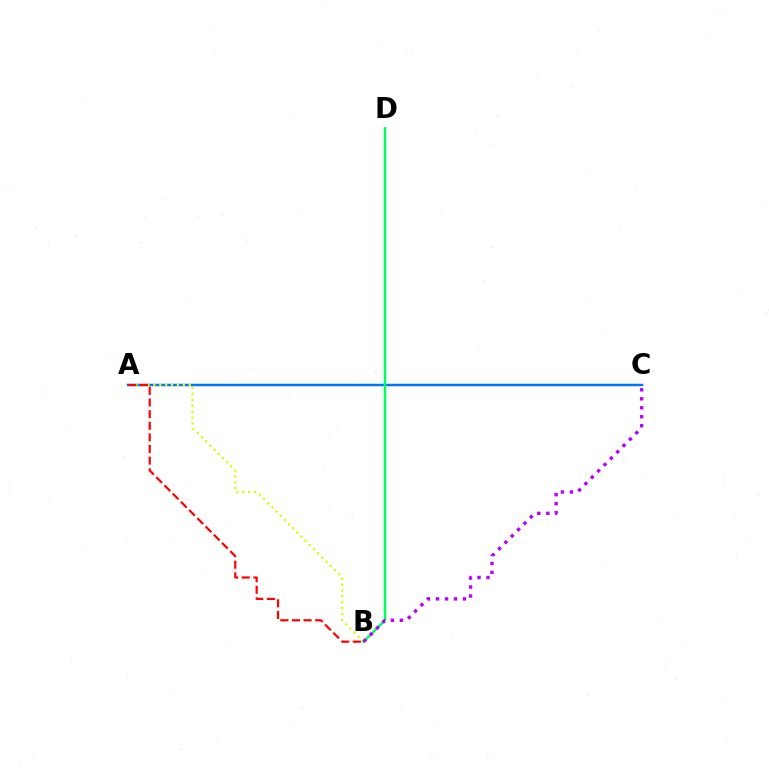{('A', 'C'): [{'color': '#0074ff', 'line_style': 'solid', 'thickness': 1.79}], ('A', 'B'): [{'color': '#d1ff00', 'line_style': 'dotted', 'thickness': 1.6}, {'color': '#ff0000', 'line_style': 'dashed', 'thickness': 1.58}], ('B', 'D'): [{'color': '#00ff5c', 'line_style': 'solid', 'thickness': 1.79}], ('B', 'C'): [{'color': '#b900ff', 'line_style': 'dotted', 'thickness': 2.44}]}